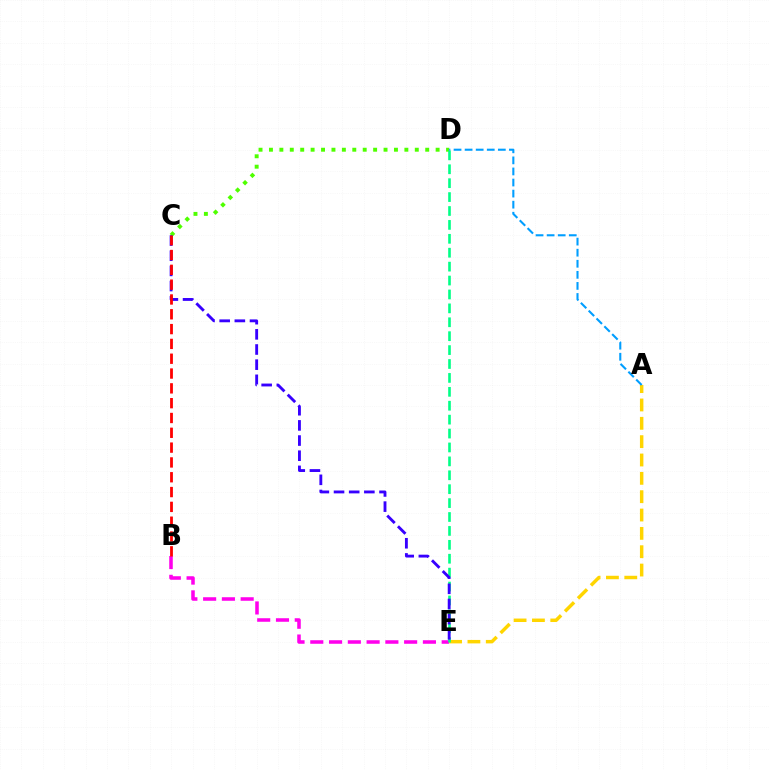{('A', 'E'): [{'color': '#ffd500', 'line_style': 'dashed', 'thickness': 2.49}], ('C', 'D'): [{'color': '#4fff00', 'line_style': 'dotted', 'thickness': 2.83}], ('B', 'E'): [{'color': '#ff00ed', 'line_style': 'dashed', 'thickness': 2.55}], ('D', 'E'): [{'color': '#00ff86', 'line_style': 'dashed', 'thickness': 1.89}], ('A', 'D'): [{'color': '#009eff', 'line_style': 'dashed', 'thickness': 1.5}], ('C', 'E'): [{'color': '#3700ff', 'line_style': 'dashed', 'thickness': 2.06}], ('B', 'C'): [{'color': '#ff0000', 'line_style': 'dashed', 'thickness': 2.01}]}